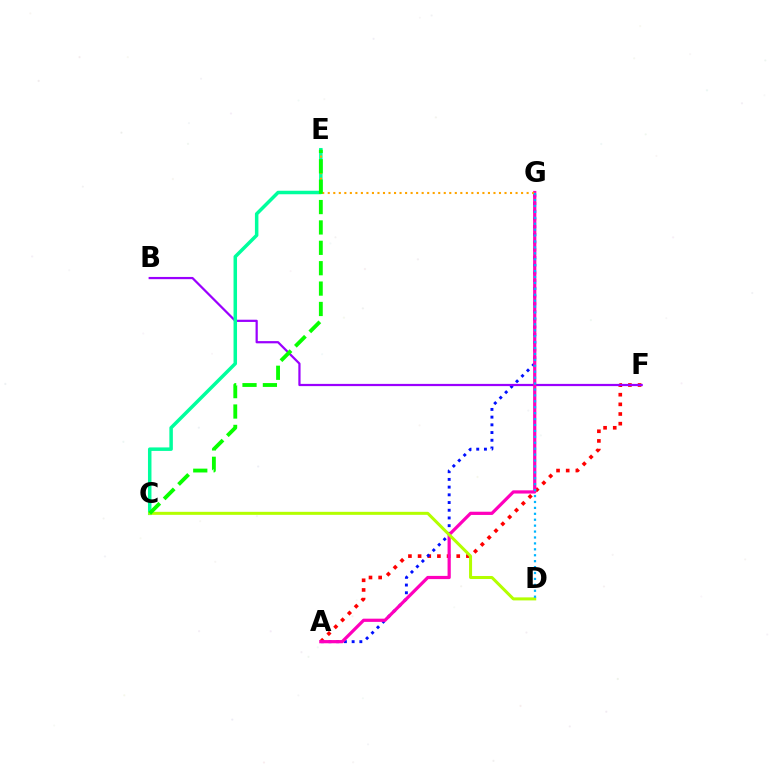{('A', 'F'): [{'color': '#ff0000', 'line_style': 'dotted', 'thickness': 2.62}], ('A', 'G'): [{'color': '#0010ff', 'line_style': 'dotted', 'thickness': 2.09}, {'color': '#ff00bd', 'line_style': 'solid', 'thickness': 2.31}], ('B', 'F'): [{'color': '#9b00ff', 'line_style': 'solid', 'thickness': 1.6}], ('C', 'E'): [{'color': '#00ff9d', 'line_style': 'solid', 'thickness': 2.52}, {'color': '#08ff00', 'line_style': 'dashed', 'thickness': 2.77}], ('E', 'G'): [{'color': '#ffa500', 'line_style': 'dotted', 'thickness': 1.5}], ('C', 'D'): [{'color': '#b3ff00', 'line_style': 'solid', 'thickness': 2.18}], ('D', 'G'): [{'color': '#00b5ff', 'line_style': 'dotted', 'thickness': 1.61}]}